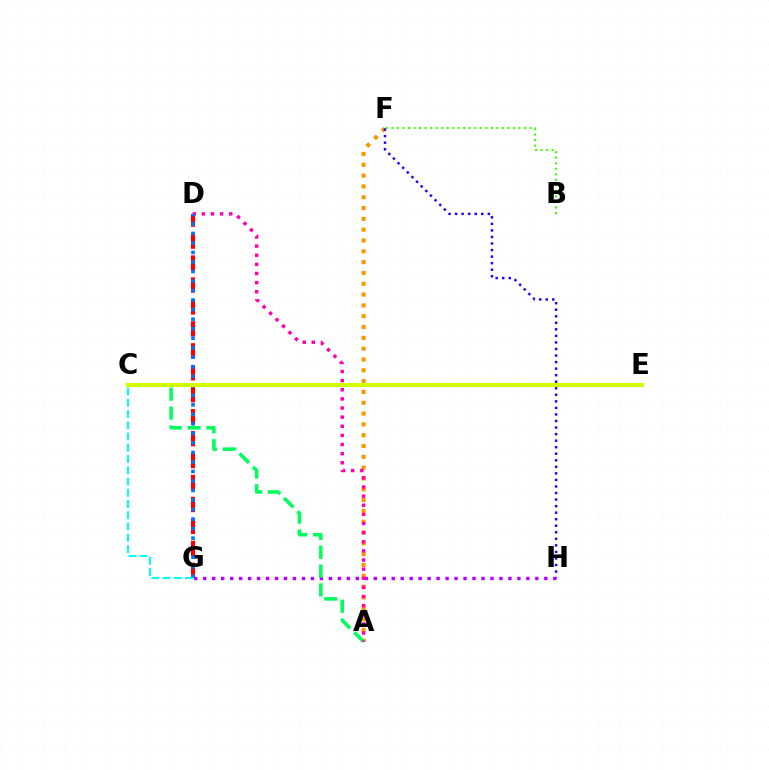{('A', 'F'): [{'color': '#ff9400', 'line_style': 'dotted', 'thickness': 2.94}], ('G', 'H'): [{'color': '#b900ff', 'line_style': 'dotted', 'thickness': 2.44}], ('F', 'H'): [{'color': '#2500ff', 'line_style': 'dotted', 'thickness': 1.78}], ('A', 'C'): [{'color': '#00ff5c', 'line_style': 'dashed', 'thickness': 2.56}], ('D', 'G'): [{'color': '#ff0000', 'line_style': 'dashed', 'thickness': 2.98}, {'color': '#0074ff', 'line_style': 'dotted', 'thickness': 2.59}], ('A', 'D'): [{'color': '#ff00ac', 'line_style': 'dotted', 'thickness': 2.48}], ('B', 'F'): [{'color': '#3dff00', 'line_style': 'dotted', 'thickness': 1.5}], ('C', 'G'): [{'color': '#00fff6', 'line_style': 'dashed', 'thickness': 1.53}], ('C', 'E'): [{'color': '#d1ff00', 'line_style': 'solid', 'thickness': 2.95}]}